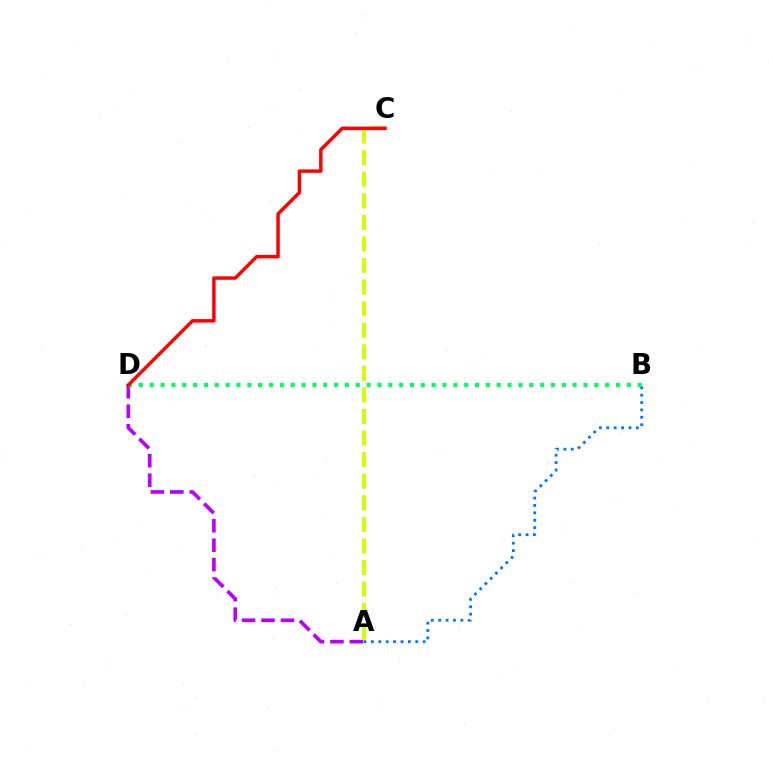{('A', 'B'): [{'color': '#0074ff', 'line_style': 'dotted', 'thickness': 2.01}], ('A', 'D'): [{'color': '#b900ff', 'line_style': 'dashed', 'thickness': 2.64}], ('A', 'C'): [{'color': '#d1ff00', 'line_style': 'dashed', 'thickness': 2.93}], ('B', 'D'): [{'color': '#00ff5c', 'line_style': 'dotted', 'thickness': 2.95}], ('C', 'D'): [{'color': '#ff0000', 'line_style': 'solid', 'thickness': 2.49}]}